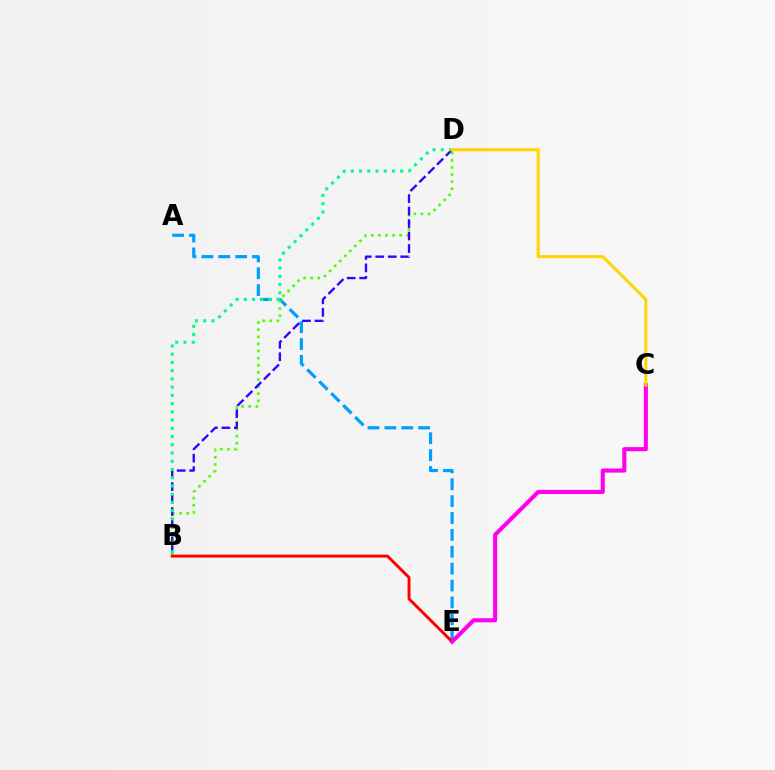{('A', 'E'): [{'color': '#009eff', 'line_style': 'dashed', 'thickness': 2.29}], ('B', 'D'): [{'color': '#4fff00', 'line_style': 'dotted', 'thickness': 1.93}, {'color': '#3700ff', 'line_style': 'dashed', 'thickness': 1.7}, {'color': '#00ff86', 'line_style': 'dotted', 'thickness': 2.24}], ('B', 'E'): [{'color': '#ff0000', 'line_style': 'solid', 'thickness': 2.1}], ('C', 'E'): [{'color': '#ff00ed', 'line_style': 'solid', 'thickness': 2.94}], ('C', 'D'): [{'color': '#ffd500', 'line_style': 'solid', 'thickness': 2.2}]}